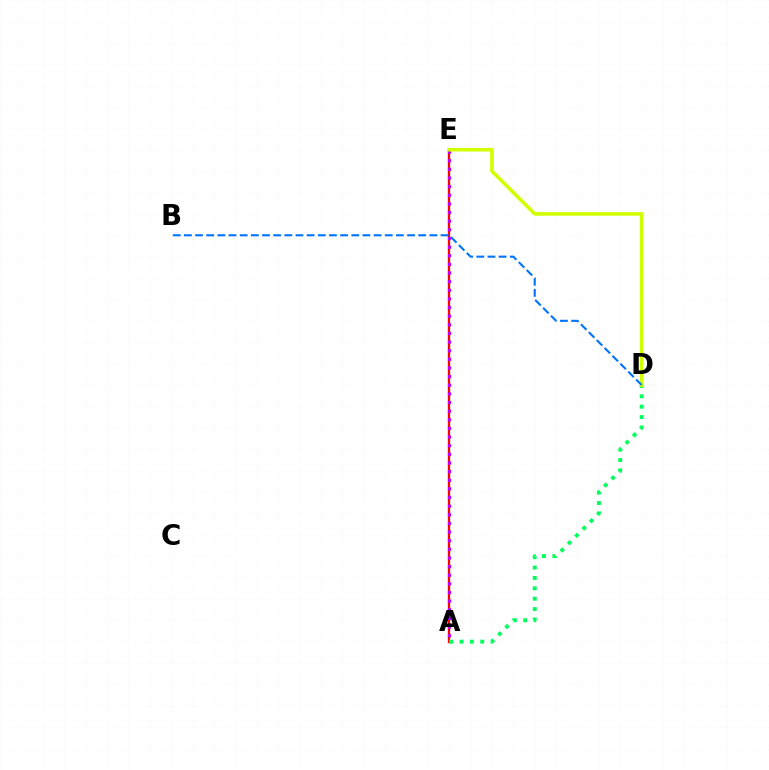{('A', 'E'): [{'color': '#ff0000', 'line_style': 'solid', 'thickness': 1.65}, {'color': '#b900ff', 'line_style': 'dotted', 'thickness': 2.35}], ('A', 'D'): [{'color': '#00ff5c', 'line_style': 'dotted', 'thickness': 2.82}], ('D', 'E'): [{'color': '#d1ff00', 'line_style': 'solid', 'thickness': 2.61}], ('B', 'D'): [{'color': '#0074ff', 'line_style': 'dashed', 'thickness': 1.52}]}